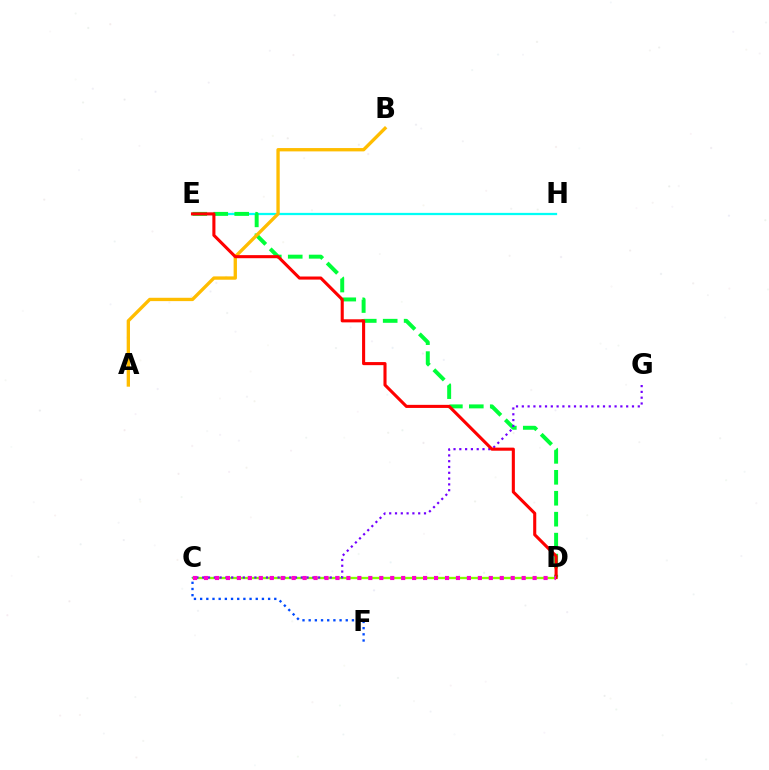{('E', 'H'): [{'color': '#00fff6', 'line_style': 'solid', 'thickness': 1.62}], ('D', 'E'): [{'color': '#00ff39', 'line_style': 'dashed', 'thickness': 2.85}, {'color': '#ff0000', 'line_style': 'solid', 'thickness': 2.22}], ('C', 'D'): [{'color': '#84ff00', 'line_style': 'solid', 'thickness': 1.67}, {'color': '#ff00cf', 'line_style': 'dotted', 'thickness': 2.98}], ('A', 'B'): [{'color': '#ffbd00', 'line_style': 'solid', 'thickness': 2.4}], ('C', 'G'): [{'color': '#7200ff', 'line_style': 'dotted', 'thickness': 1.58}], ('C', 'F'): [{'color': '#004bff', 'line_style': 'dotted', 'thickness': 1.68}]}